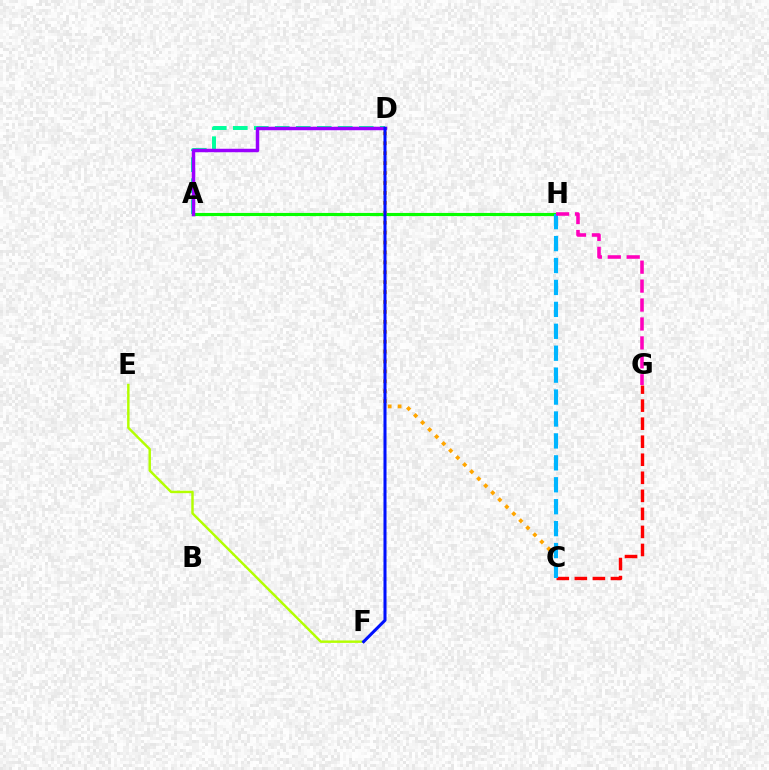{('A', 'H'): [{'color': '#08ff00', 'line_style': 'solid', 'thickness': 2.25}], ('C', 'G'): [{'color': '#ff0000', 'line_style': 'dashed', 'thickness': 2.45}], ('C', 'D'): [{'color': '#ffa500', 'line_style': 'dotted', 'thickness': 2.69}], ('A', 'D'): [{'color': '#00ff9d', 'line_style': 'dashed', 'thickness': 2.85}, {'color': '#9b00ff', 'line_style': 'solid', 'thickness': 2.5}], ('E', 'F'): [{'color': '#b3ff00', 'line_style': 'solid', 'thickness': 1.76}], ('C', 'H'): [{'color': '#00b5ff', 'line_style': 'dashed', 'thickness': 2.98}], ('G', 'H'): [{'color': '#ff00bd', 'line_style': 'dashed', 'thickness': 2.57}], ('D', 'F'): [{'color': '#0010ff', 'line_style': 'solid', 'thickness': 2.19}]}